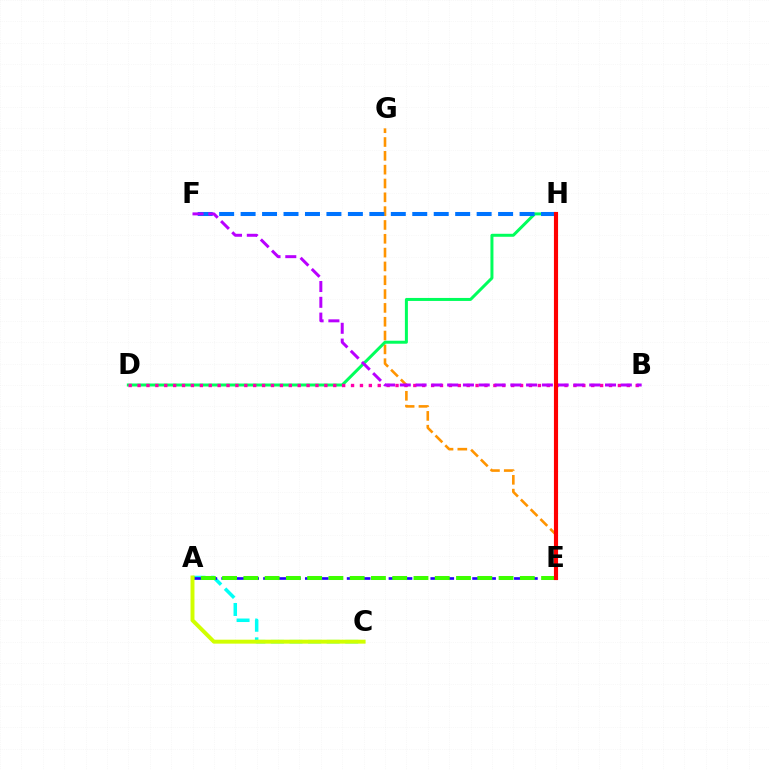{('E', 'G'): [{'color': '#ff9400', 'line_style': 'dashed', 'thickness': 1.88}], ('A', 'C'): [{'color': '#00fff6', 'line_style': 'dashed', 'thickness': 2.52}, {'color': '#d1ff00', 'line_style': 'solid', 'thickness': 2.84}], ('D', 'H'): [{'color': '#00ff5c', 'line_style': 'solid', 'thickness': 2.16}], ('A', 'E'): [{'color': '#2500ff', 'line_style': 'dashed', 'thickness': 1.89}, {'color': '#3dff00', 'line_style': 'dashed', 'thickness': 2.89}], ('B', 'D'): [{'color': '#ff00ac', 'line_style': 'dotted', 'thickness': 2.42}], ('F', 'H'): [{'color': '#0074ff', 'line_style': 'dashed', 'thickness': 2.92}], ('B', 'F'): [{'color': '#b900ff', 'line_style': 'dashed', 'thickness': 2.14}], ('E', 'H'): [{'color': '#ff0000', 'line_style': 'solid', 'thickness': 2.98}]}